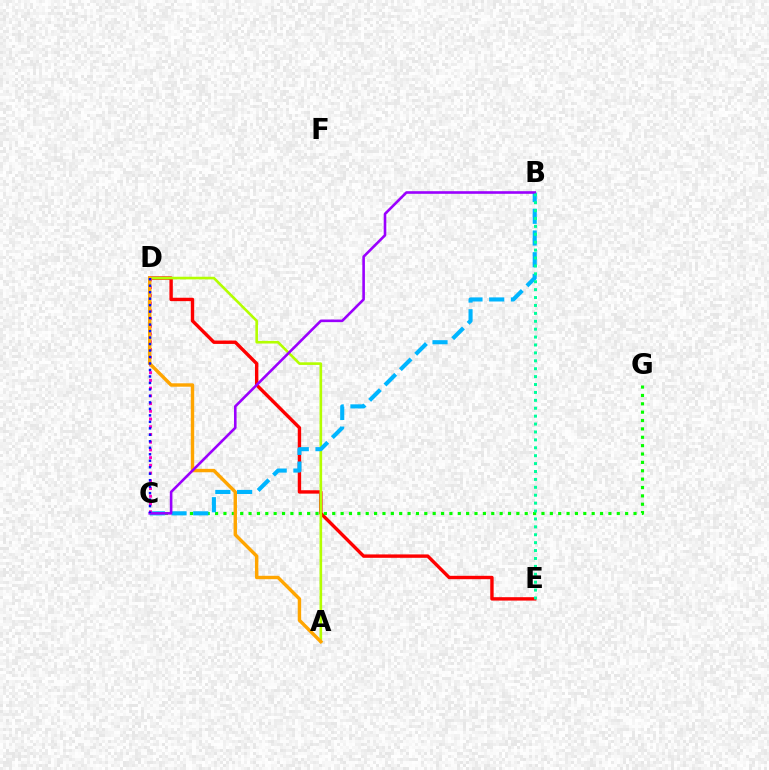{('D', 'E'): [{'color': '#ff0000', 'line_style': 'solid', 'thickness': 2.44}], ('A', 'D'): [{'color': '#b3ff00', 'line_style': 'solid', 'thickness': 1.89}, {'color': '#ffa500', 'line_style': 'solid', 'thickness': 2.46}], ('C', 'G'): [{'color': '#08ff00', 'line_style': 'dotted', 'thickness': 2.27}], ('B', 'C'): [{'color': '#00b5ff', 'line_style': 'dashed', 'thickness': 2.95}, {'color': '#9b00ff', 'line_style': 'solid', 'thickness': 1.88}], ('C', 'D'): [{'color': '#ff00bd', 'line_style': 'dotted', 'thickness': 2.1}, {'color': '#0010ff', 'line_style': 'dotted', 'thickness': 1.76}], ('B', 'E'): [{'color': '#00ff9d', 'line_style': 'dotted', 'thickness': 2.15}]}